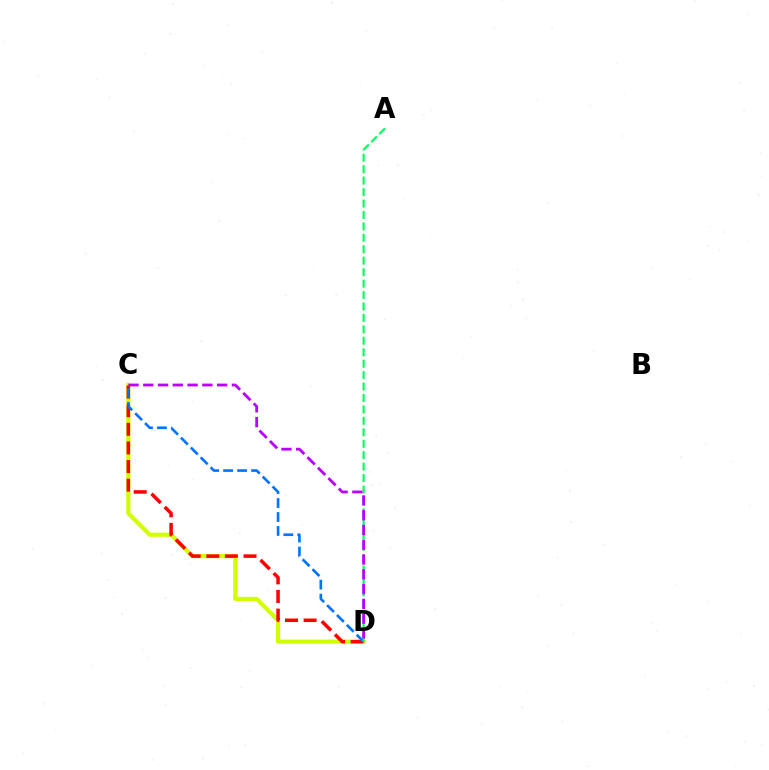{('C', 'D'): [{'color': '#d1ff00', 'line_style': 'solid', 'thickness': 2.99}, {'color': '#ff0000', 'line_style': 'dashed', 'thickness': 2.53}, {'color': '#0074ff', 'line_style': 'dashed', 'thickness': 1.9}, {'color': '#b900ff', 'line_style': 'dashed', 'thickness': 2.01}], ('A', 'D'): [{'color': '#00ff5c', 'line_style': 'dashed', 'thickness': 1.55}]}